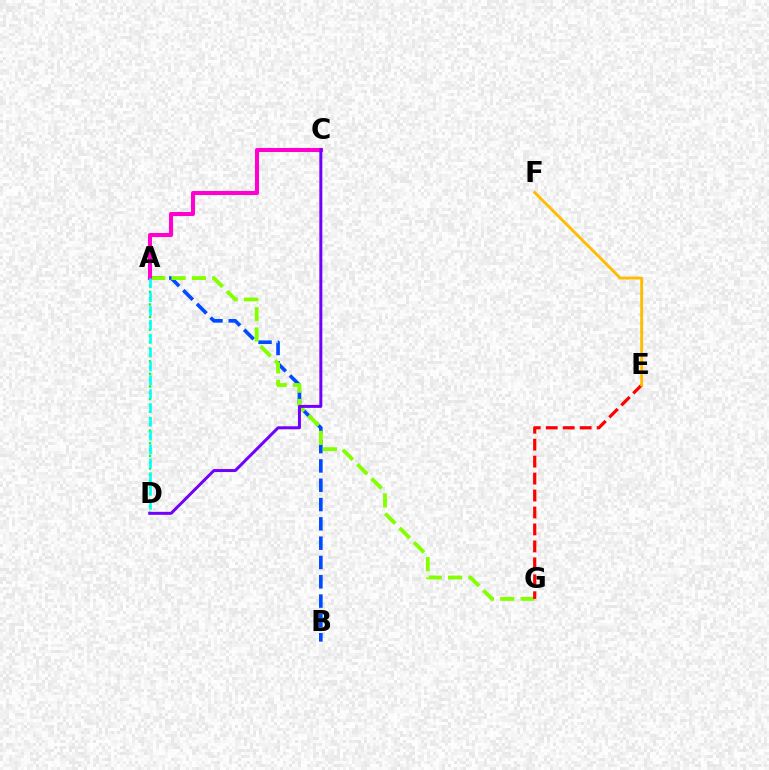{('A', 'D'): [{'color': '#00ff39', 'line_style': 'dotted', 'thickness': 1.71}, {'color': '#00fff6', 'line_style': 'dashed', 'thickness': 1.88}], ('A', 'B'): [{'color': '#004bff', 'line_style': 'dashed', 'thickness': 2.62}], ('A', 'G'): [{'color': '#84ff00', 'line_style': 'dashed', 'thickness': 2.76}], ('E', 'G'): [{'color': '#ff0000', 'line_style': 'dashed', 'thickness': 2.3}], ('A', 'C'): [{'color': '#ff00cf', 'line_style': 'solid', 'thickness': 2.93}], ('C', 'D'): [{'color': '#7200ff', 'line_style': 'solid', 'thickness': 2.15}], ('E', 'F'): [{'color': '#ffbd00', 'line_style': 'solid', 'thickness': 2.08}]}